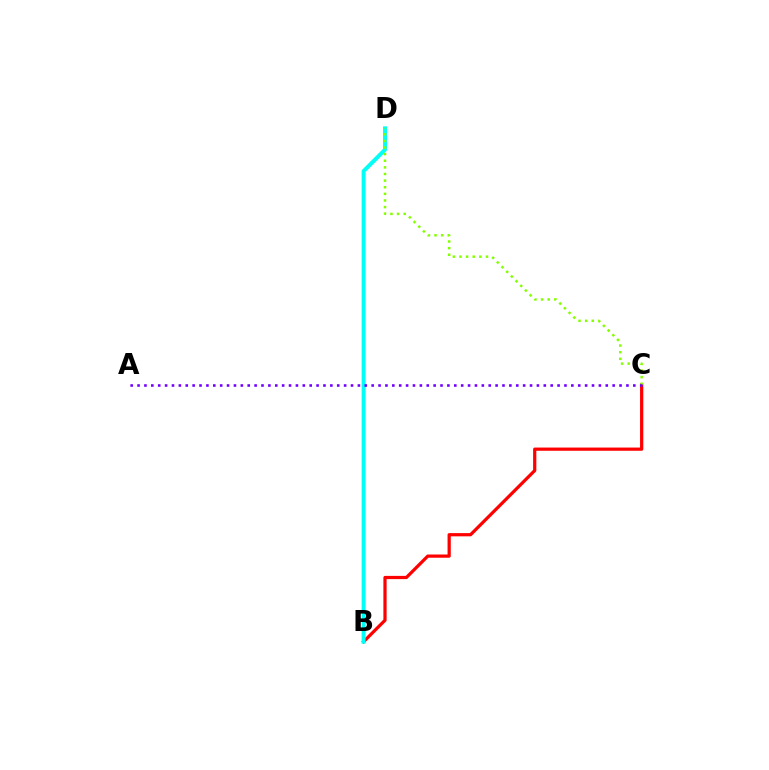{('B', 'C'): [{'color': '#ff0000', 'line_style': 'solid', 'thickness': 2.32}], ('B', 'D'): [{'color': '#00fff6', 'line_style': 'solid', 'thickness': 2.86}], ('C', 'D'): [{'color': '#84ff00', 'line_style': 'dotted', 'thickness': 1.8}], ('A', 'C'): [{'color': '#7200ff', 'line_style': 'dotted', 'thickness': 1.87}]}